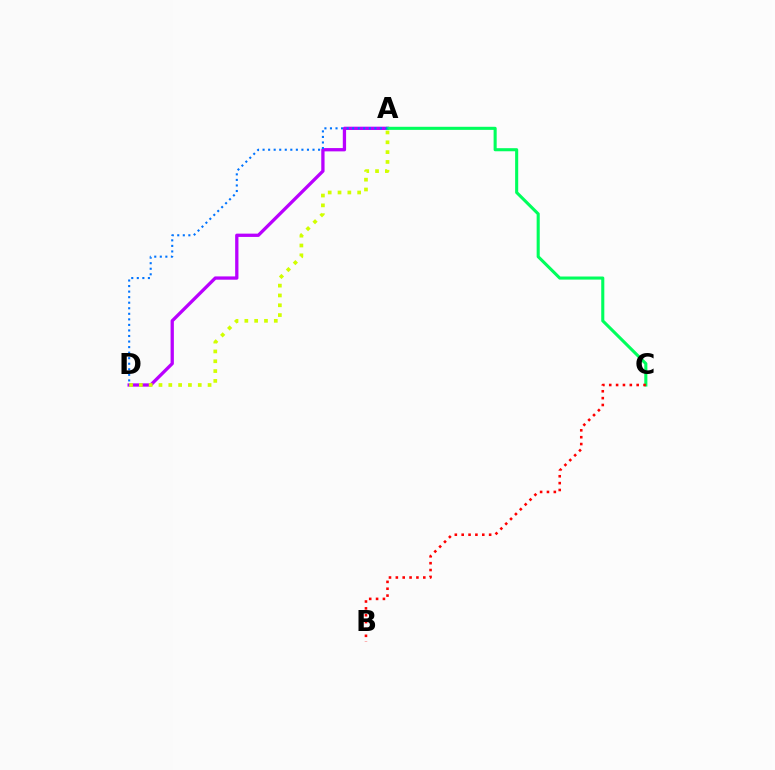{('A', 'D'): [{'color': '#b900ff', 'line_style': 'solid', 'thickness': 2.37}, {'color': '#d1ff00', 'line_style': 'dotted', 'thickness': 2.67}, {'color': '#0074ff', 'line_style': 'dotted', 'thickness': 1.51}], ('A', 'C'): [{'color': '#00ff5c', 'line_style': 'solid', 'thickness': 2.22}], ('B', 'C'): [{'color': '#ff0000', 'line_style': 'dotted', 'thickness': 1.86}]}